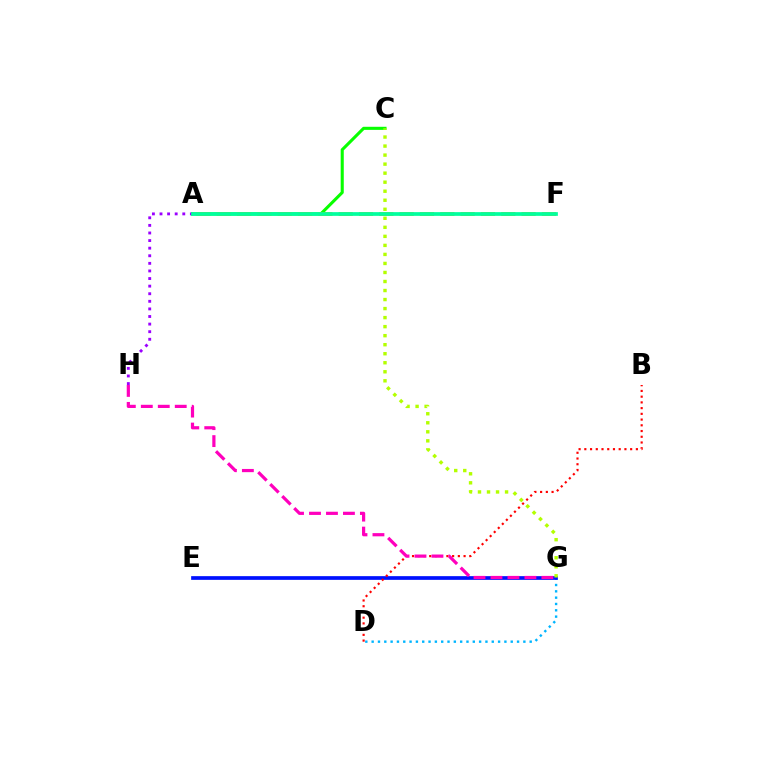{('D', 'G'): [{'color': '#00b5ff', 'line_style': 'dotted', 'thickness': 1.72}], ('E', 'G'): [{'color': '#0010ff', 'line_style': 'solid', 'thickness': 2.67}], ('A', 'C'): [{'color': '#08ff00', 'line_style': 'solid', 'thickness': 2.22}], ('C', 'G'): [{'color': '#b3ff00', 'line_style': 'dotted', 'thickness': 2.45}], ('B', 'D'): [{'color': '#ff0000', 'line_style': 'dotted', 'thickness': 1.56}], ('A', 'H'): [{'color': '#9b00ff', 'line_style': 'dotted', 'thickness': 2.06}], ('A', 'F'): [{'color': '#ffa500', 'line_style': 'dashed', 'thickness': 2.76}, {'color': '#00ff9d', 'line_style': 'solid', 'thickness': 2.68}], ('G', 'H'): [{'color': '#ff00bd', 'line_style': 'dashed', 'thickness': 2.31}]}